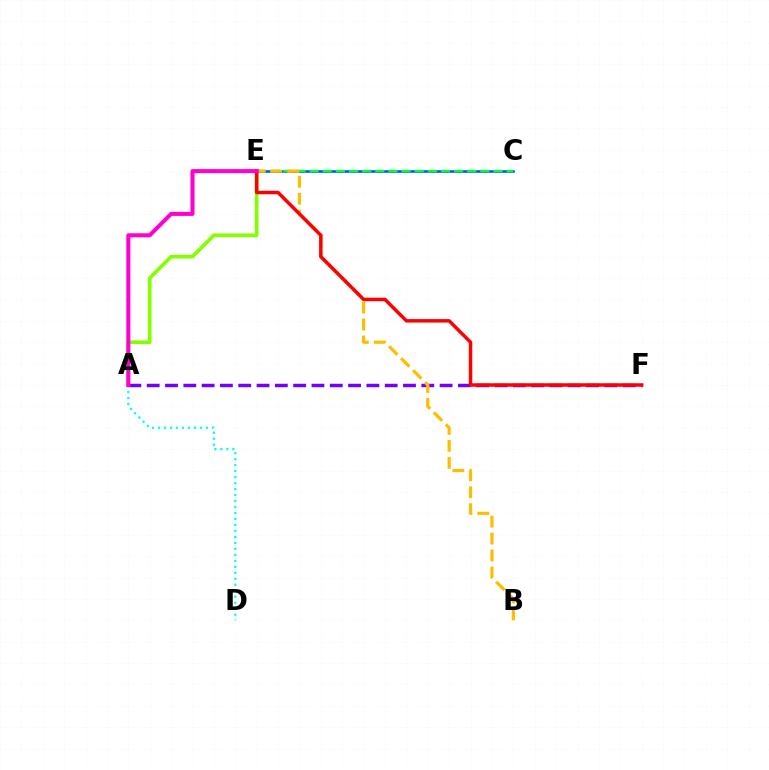{('A', 'E'): [{'color': '#84ff00', 'line_style': 'solid', 'thickness': 2.65}, {'color': '#ff00cf', 'line_style': 'solid', 'thickness': 2.91}], ('C', 'E'): [{'color': '#004bff', 'line_style': 'solid', 'thickness': 1.82}, {'color': '#00ff39', 'line_style': 'dashed', 'thickness': 1.78}], ('A', 'F'): [{'color': '#7200ff', 'line_style': 'dashed', 'thickness': 2.49}], ('B', 'E'): [{'color': '#ffbd00', 'line_style': 'dashed', 'thickness': 2.3}], ('A', 'D'): [{'color': '#00fff6', 'line_style': 'dotted', 'thickness': 1.63}], ('E', 'F'): [{'color': '#ff0000', 'line_style': 'solid', 'thickness': 2.51}]}